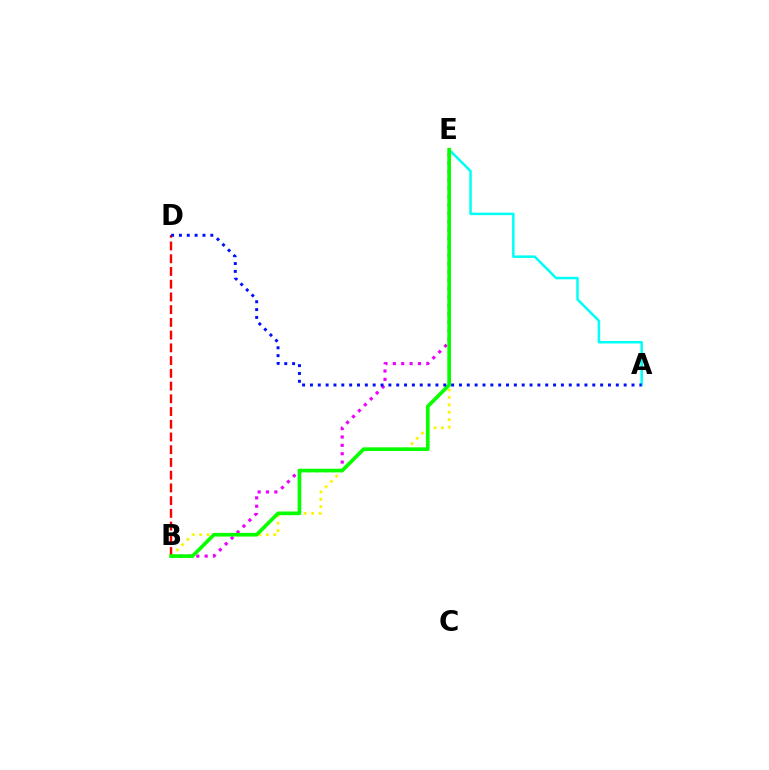{('B', 'E'): [{'color': '#ee00ff', 'line_style': 'dotted', 'thickness': 2.27}, {'color': '#fcf500', 'line_style': 'dotted', 'thickness': 2.01}, {'color': '#08ff00', 'line_style': 'solid', 'thickness': 2.64}], ('A', 'E'): [{'color': '#00fff6', 'line_style': 'solid', 'thickness': 1.81}], ('B', 'D'): [{'color': '#ff0000', 'line_style': 'dashed', 'thickness': 1.73}], ('A', 'D'): [{'color': '#0010ff', 'line_style': 'dotted', 'thickness': 2.13}]}